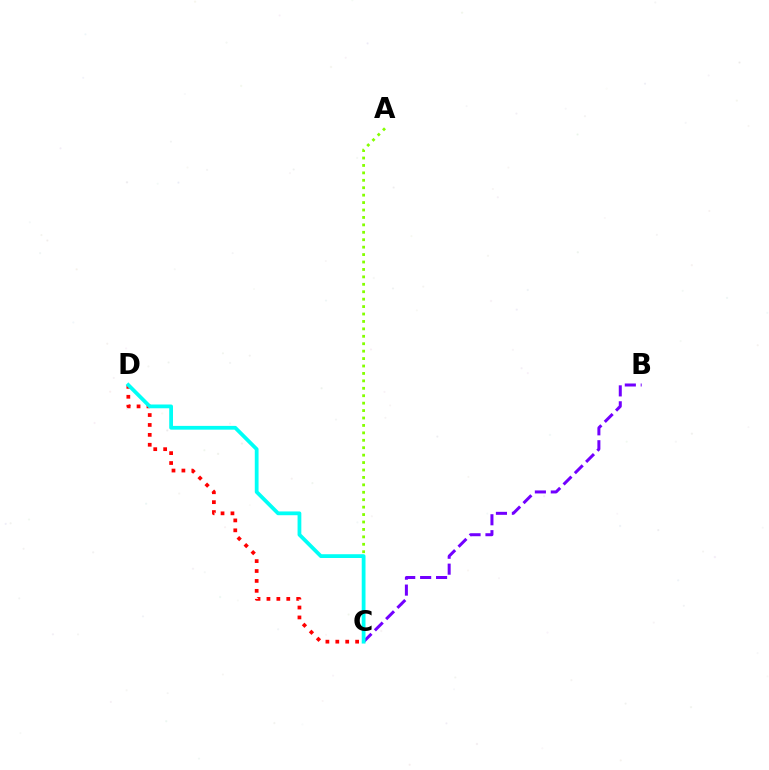{('B', 'C'): [{'color': '#7200ff', 'line_style': 'dashed', 'thickness': 2.16}], ('C', 'D'): [{'color': '#ff0000', 'line_style': 'dotted', 'thickness': 2.69}, {'color': '#00fff6', 'line_style': 'solid', 'thickness': 2.72}], ('A', 'C'): [{'color': '#84ff00', 'line_style': 'dotted', 'thickness': 2.02}]}